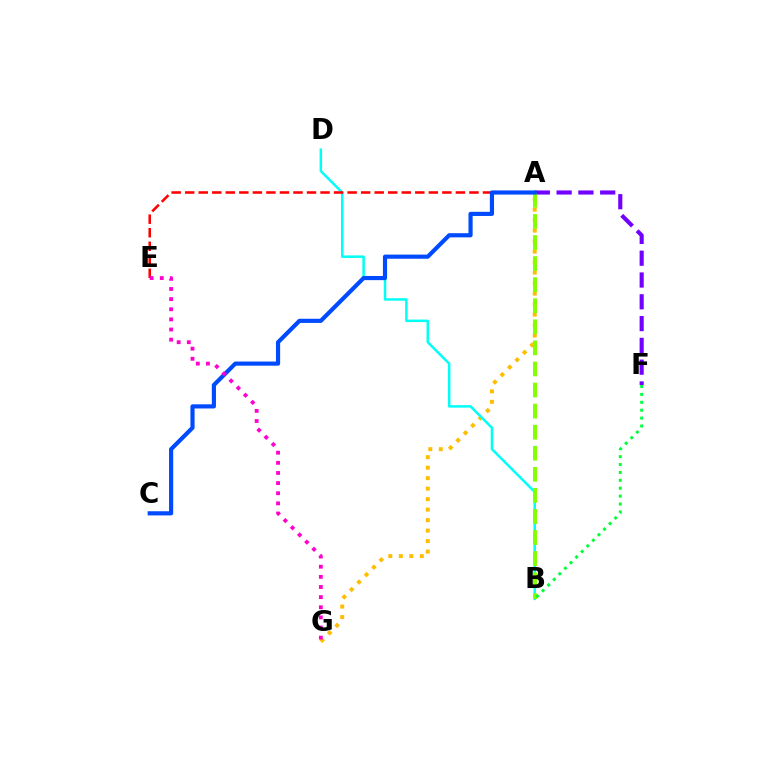{('A', 'G'): [{'color': '#ffbd00', 'line_style': 'dotted', 'thickness': 2.85}], ('A', 'F'): [{'color': '#7200ff', 'line_style': 'dashed', 'thickness': 2.96}], ('B', 'D'): [{'color': '#00fff6', 'line_style': 'solid', 'thickness': 1.8}], ('A', 'B'): [{'color': '#84ff00', 'line_style': 'dashed', 'thickness': 2.86}], ('A', 'E'): [{'color': '#ff0000', 'line_style': 'dashed', 'thickness': 1.84}], ('A', 'C'): [{'color': '#004bff', 'line_style': 'solid', 'thickness': 2.99}], ('E', 'G'): [{'color': '#ff00cf', 'line_style': 'dotted', 'thickness': 2.75}], ('B', 'F'): [{'color': '#00ff39', 'line_style': 'dotted', 'thickness': 2.15}]}